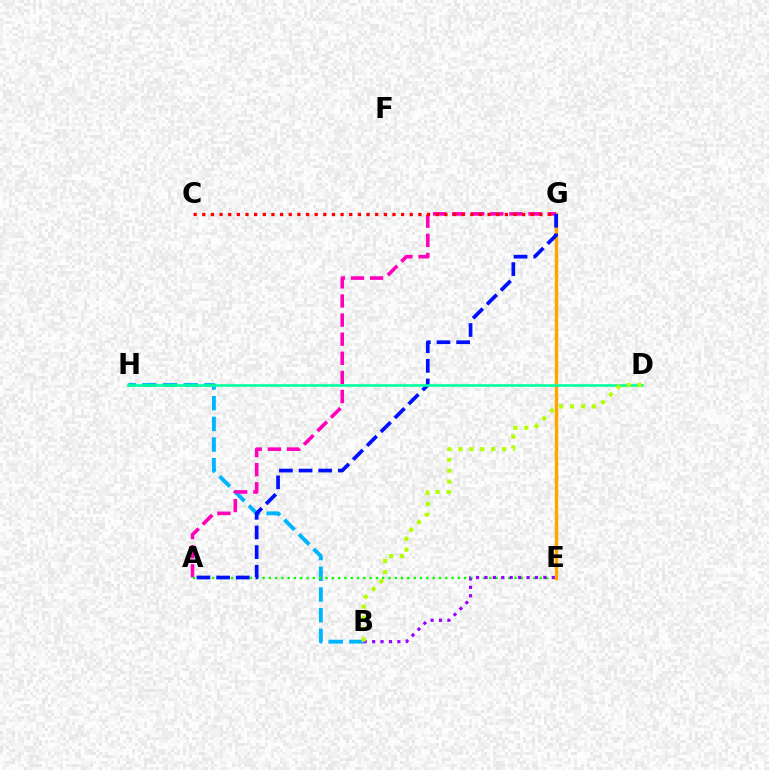{('E', 'G'): [{'color': '#ffa500', 'line_style': 'solid', 'thickness': 2.48}], ('B', 'H'): [{'color': '#00b5ff', 'line_style': 'dashed', 'thickness': 2.81}], ('A', 'G'): [{'color': '#ff00bd', 'line_style': 'dashed', 'thickness': 2.59}, {'color': '#0010ff', 'line_style': 'dashed', 'thickness': 2.67}], ('C', 'G'): [{'color': '#ff0000', 'line_style': 'dotted', 'thickness': 2.35}], ('A', 'E'): [{'color': '#08ff00', 'line_style': 'dotted', 'thickness': 1.71}], ('B', 'E'): [{'color': '#9b00ff', 'line_style': 'dotted', 'thickness': 2.29}], ('D', 'H'): [{'color': '#00ff9d', 'line_style': 'solid', 'thickness': 1.88}], ('B', 'D'): [{'color': '#b3ff00', 'line_style': 'dotted', 'thickness': 2.97}]}